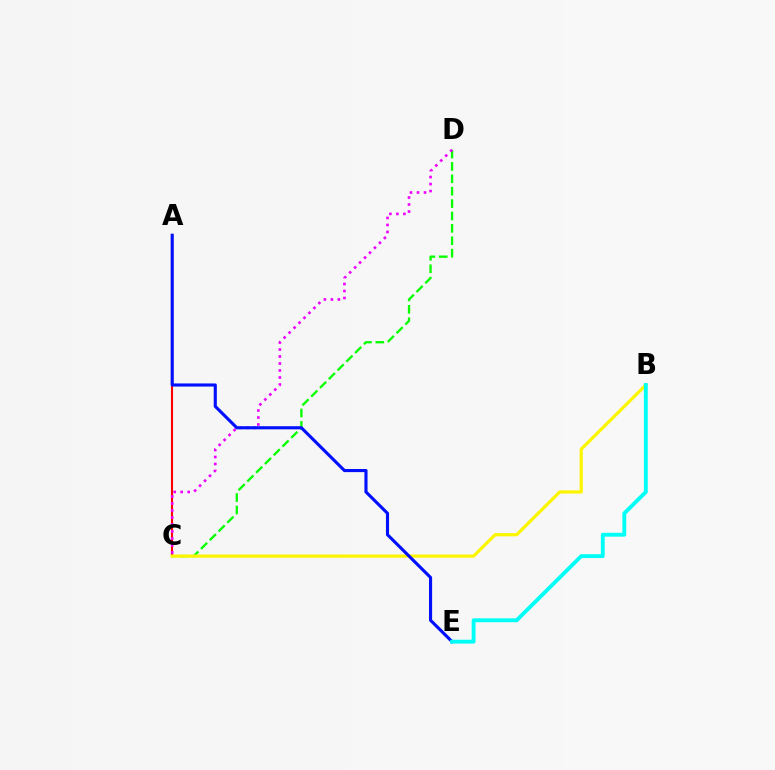{('C', 'D'): [{'color': '#08ff00', 'line_style': 'dashed', 'thickness': 1.68}, {'color': '#ee00ff', 'line_style': 'dotted', 'thickness': 1.9}], ('A', 'C'): [{'color': '#ff0000', 'line_style': 'solid', 'thickness': 1.51}], ('B', 'C'): [{'color': '#fcf500', 'line_style': 'solid', 'thickness': 2.3}], ('A', 'E'): [{'color': '#0010ff', 'line_style': 'solid', 'thickness': 2.25}], ('B', 'E'): [{'color': '#00fff6', 'line_style': 'solid', 'thickness': 2.78}]}